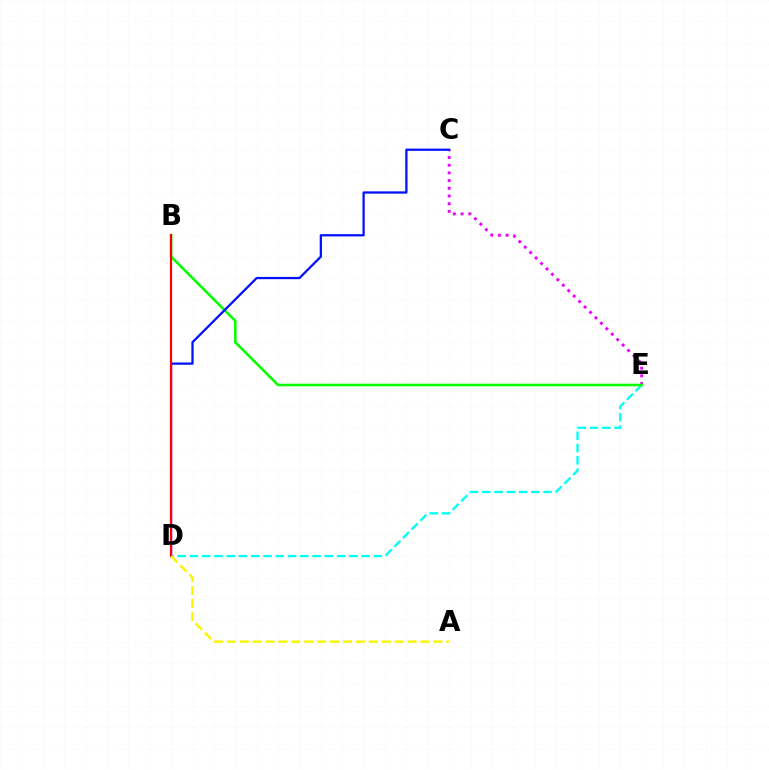{('D', 'E'): [{'color': '#00fff6', 'line_style': 'dashed', 'thickness': 1.67}], ('C', 'E'): [{'color': '#ee00ff', 'line_style': 'dotted', 'thickness': 2.09}], ('B', 'E'): [{'color': '#08ff00', 'line_style': 'solid', 'thickness': 1.86}], ('C', 'D'): [{'color': '#0010ff', 'line_style': 'solid', 'thickness': 1.62}], ('B', 'D'): [{'color': '#ff0000', 'line_style': 'solid', 'thickness': 1.58}], ('A', 'D'): [{'color': '#fcf500', 'line_style': 'dashed', 'thickness': 1.75}]}